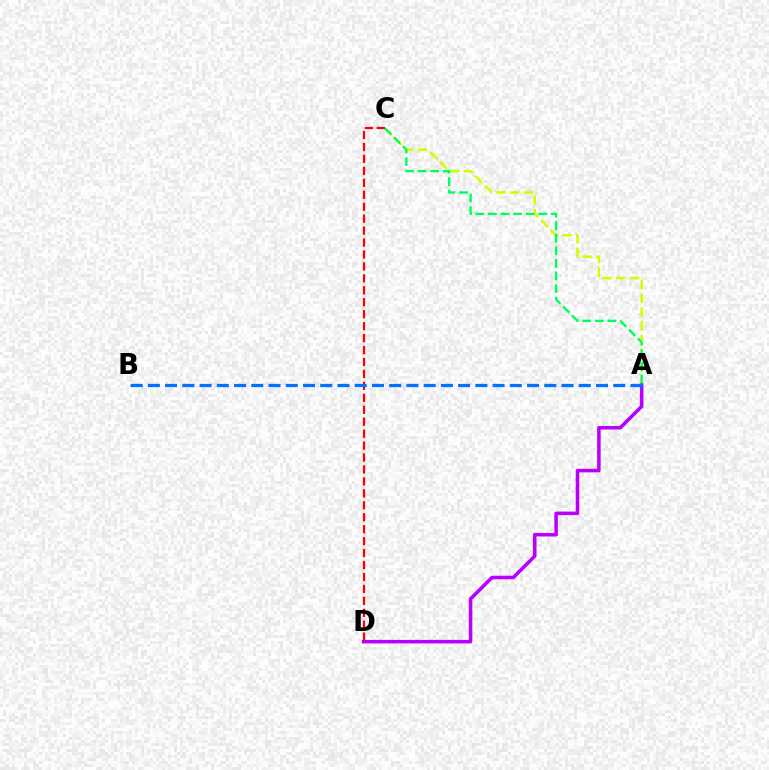{('A', 'C'): [{'color': '#d1ff00', 'line_style': 'dashed', 'thickness': 1.87}, {'color': '#00ff5c', 'line_style': 'dashed', 'thickness': 1.71}], ('A', 'D'): [{'color': '#b900ff', 'line_style': 'solid', 'thickness': 2.54}], ('C', 'D'): [{'color': '#ff0000', 'line_style': 'dashed', 'thickness': 1.62}], ('A', 'B'): [{'color': '#0074ff', 'line_style': 'dashed', 'thickness': 2.34}]}